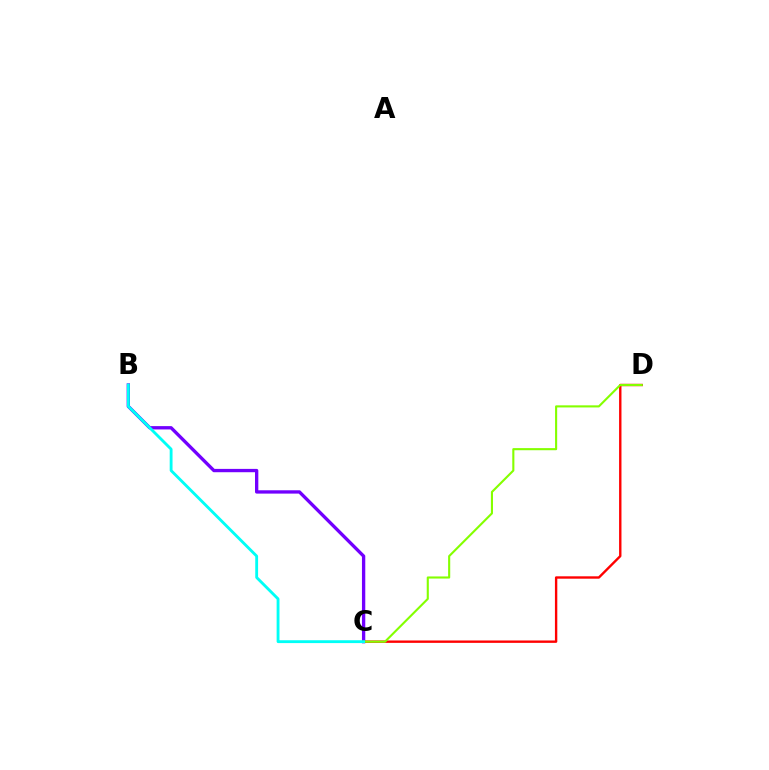{('B', 'C'): [{'color': '#7200ff', 'line_style': 'solid', 'thickness': 2.4}, {'color': '#00fff6', 'line_style': 'solid', 'thickness': 2.05}], ('C', 'D'): [{'color': '#ff0000', 'line_style': 'solid', 'thickness': 1.71}, {'color': '#84ff00', 'line_style': 'solid', 'thickness': 1.52}]}